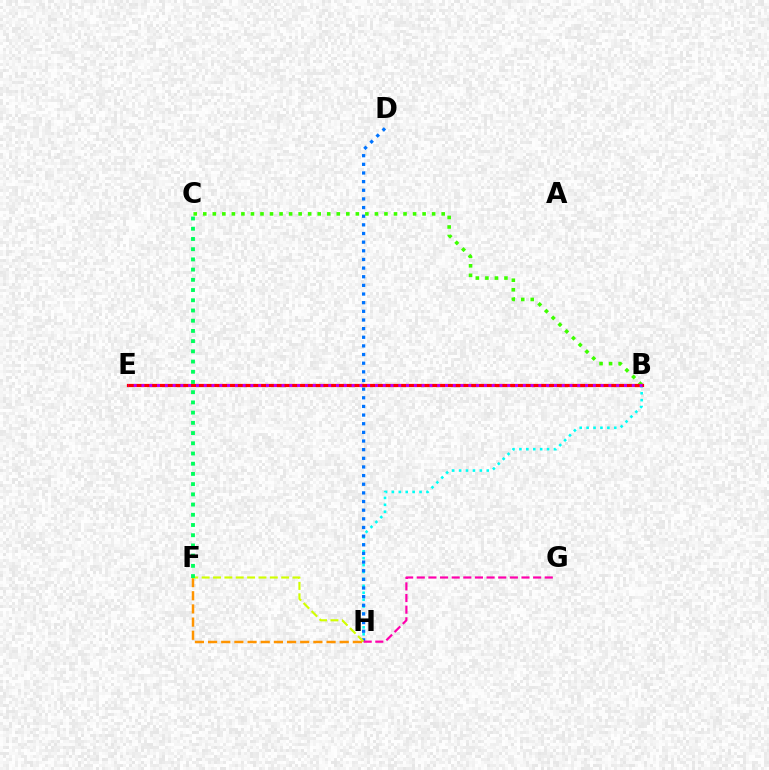{('B', 'H'): [{'color': '#00fff6', 'line_style': 'dotted', 'thickness': 1.88}], ('F', 'H'): [{'color': '#ff9400', 'line_style': 'dashed', 'thickness': 1.79}, {'color': '#d1ff00', 'line_style': 'dashed', 'thickness': 1.54}], ('D', 'H'): [{'color': '#0074ff', 'line_style': 'dotted', 'thickness': 2.35}], ('B', 'E'): [{'color': '#2500ff', 'line_style': 'dashed', 'thickness': 2.1}, {'color': '#ff0000', 'line_style': 'solid', 'thickness': 2.32}, {'color': '#b900ff', 'line_style': 'dotted', 'thickness': 2.11}], ('B', 'C'): [{'color': '#3dff00', 'line_style': 'dotted', 'thickness': 2.59}], ('C', 'F'): [{'color': '#00ff5c', 'line_style': 'dotted', 'thickness': 2.78}], ('G', 'H'): [{'color': '#ff00ac', 'line_style': 'dashed', 'thickness': 1.58}]}